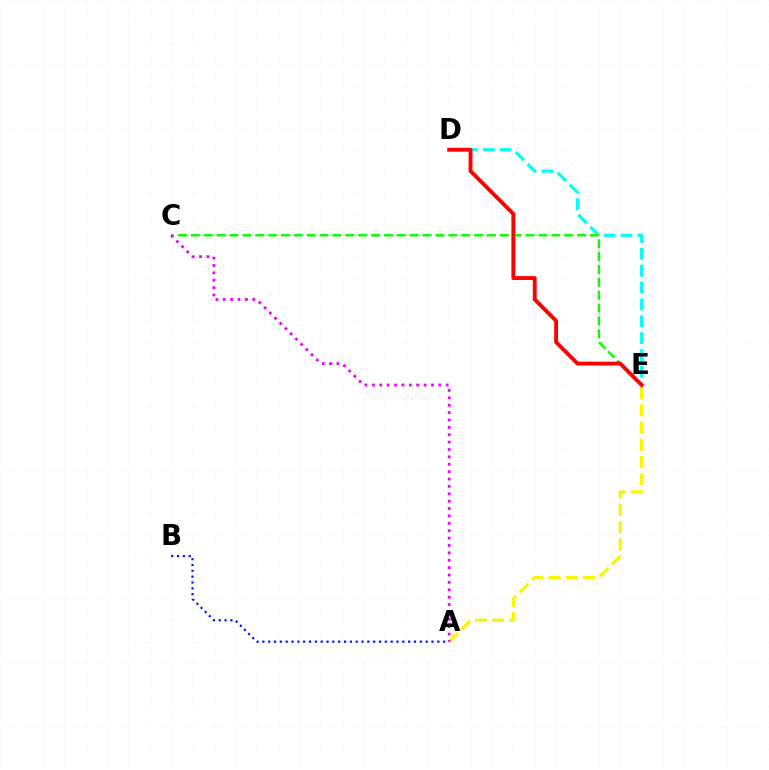{('A', 'E'): [{'color': '#fcf500', 'line_style': 'dashed', 'thickness': 2.35}], ('D', 'E'): [{'color': '#00fff6', 'line_style': 'dashed', 'thickness': 2.29}, {'color': '#ff0000', 'line_style': 'solid', 'thickness': 2.79}], ('C', 'E'): [{'color': '#08ff00', 'line_style': 'dashed', 'thickness': 1.75}], ('A', 'C'): [{'color': '#ee00ff', 'line_style': 'dotted', 'thickness': 2.01}], ('A', 'B'): [{'color': '#0010ff', 'line_style': 'dotted', 'thickness': 1.58}]}